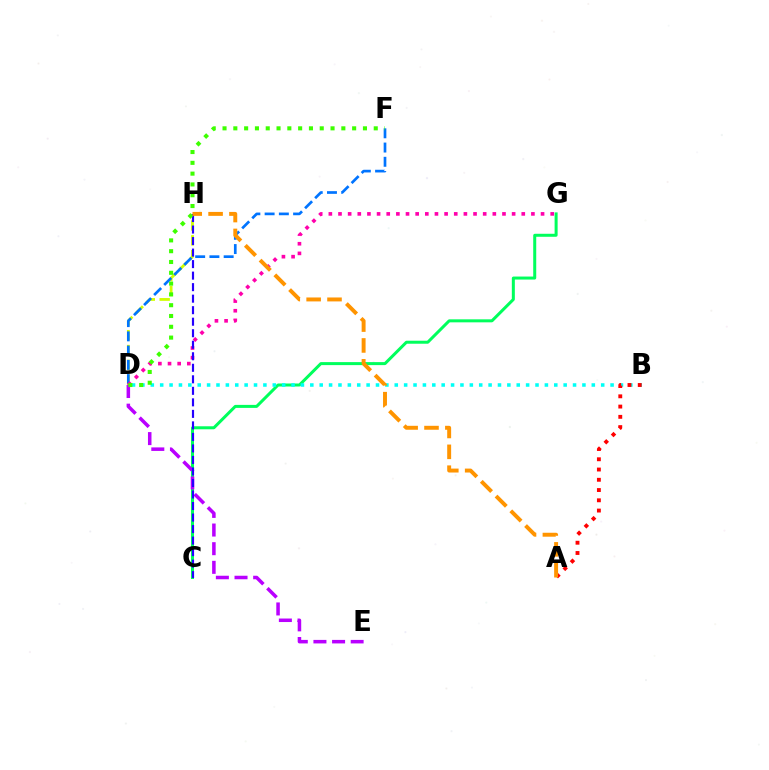{('D', 'H'): [{'color': '#d1ff00', 'line_style': 'dashed', 'thickness': 2.02}], ('C', 'G'): [{'color': '#00ff5c', 'line_style': 'solid', 'thickness': 2.17}], ('D', 'F'): [{'color': '#0074ff', 'line_style': 'dashed', 'thickness': 1.93}, {'color': '#3dff00', 'line_style': 'dotted', 'thickness': 2.93}], ('D', 'E'): [{'color': '#b900ff', 'line_style': 'dashed', 'thickness': 2.53}], ('B', 'D'): [{'color': '#00fff6', 'line_style': 'dotted', 'thickness': 2.55}], ('A', 'B'): [{'color': '#ff0000', 'line_style': 'dotted', 'thickness': 2.79}], ('D', 'G'): [{'color': '#ff00ac', 'line_style': 'dotted', 'thickness': 2.62}], ('C', 'H'): [{'color': '#2500ff', 'line_style': 'dashed', 'thickness': 1.57}], ('A', 'H'): [{'color': '#ff9400', 'line_style': 'dashed', 'thickness': 2.83}]}